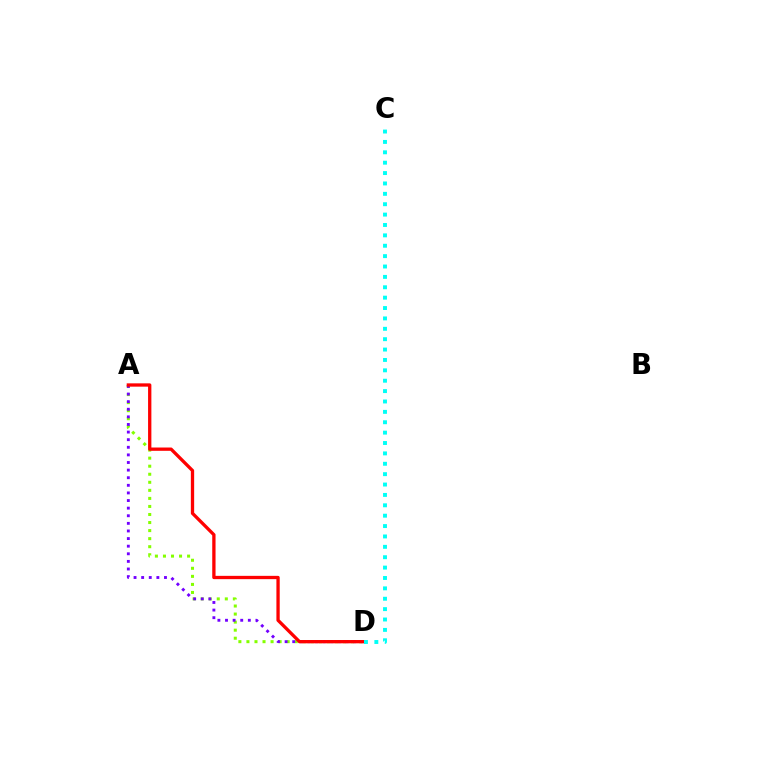{('A', 'D'): [{'color': '#84ff00', 'line_style': 'dotted', 'thickness': 2.19}, {'color': '#7200ff', 'line_style': 'dotted', 'thickness': 2.07}, {'color': '#ff0000', 'line_style': 'solid', 'thickness': 2.38}], ('C', 'D'): [{'color': '#00fff6', 'line_style': 'dotted', 'thickness': 2.82}]}